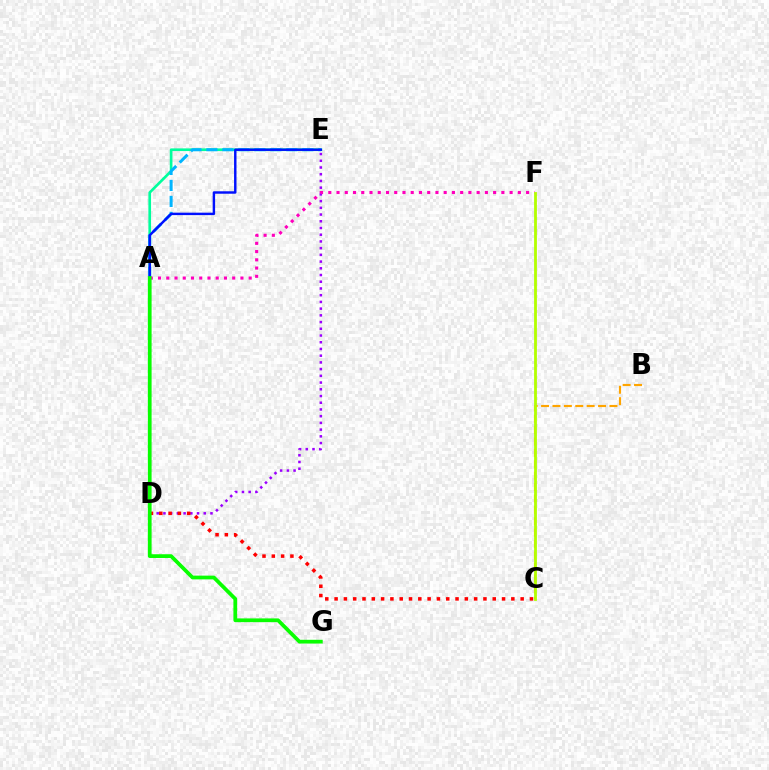{('A', 'E'): [{'color': '#00ff9d', 'line_style': 'solid', 'thickness': 1.93}, {'color': '#00b5ff', 'line_style': 'dashed', 'thickness': 2.17}, {'color': '#0010ff', 'line_style': 'solid', 'thickness': 1.75}], ('D', 'E'): [{'color': '#9b00ff', 'line_style': 'dotted', 'thickness': 1.83}], ('C', 'D'): [{'color': '#ff0000', 'line_style': 'dotted', 'thickness': 2.53}], ('A', 'F'): [{'color': '#ff00bd', 'line_style': 'dotted', 'thickness': 2.24}], ('A', 'G'): [{'color': '#08ff00', 'line_style': 'solid', 'thickness': 2.7}], ('B', 'C'): [{'color': '#ffa500', 'line_style': 'dashed', 'thickness': 1.55}], ('C', 'F'): [{'color': '#b3ff00', 'line_style': 'solid', 'thickness': 2.02}]}